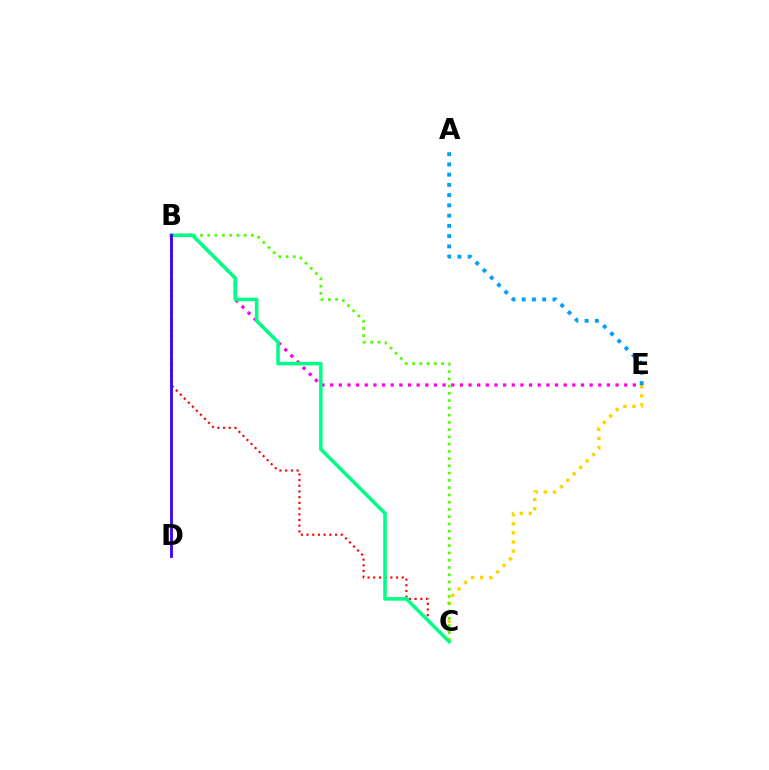{('C', 'E'): [{'color': '#ffd500', 'line_style': 'dotted', 'thickness': 2.48}], ('B', 'C'): [{'color': '#ff0000', 'line_style': 'dotted', 'thickness': 1.55}, {'color': '#4fff00', 'line_style': 'dotted', 'thickness': 1.97}, {'color': '#00ff86', 'line_style': 'solid', 'thickness': 2.56}], ('A', 'E'): [{'color': '#009eff', 'line_style': 'dotted', 'thickness': 2.79}], ('B', 'E'): [{'color': '#ff00ed', 'line_style': 'dotted', 'thickness': 2.35}], ('B', 'D'): [{'color': '#3700ff', 'line_style': 'solid', 'thickness': 2.01}]}